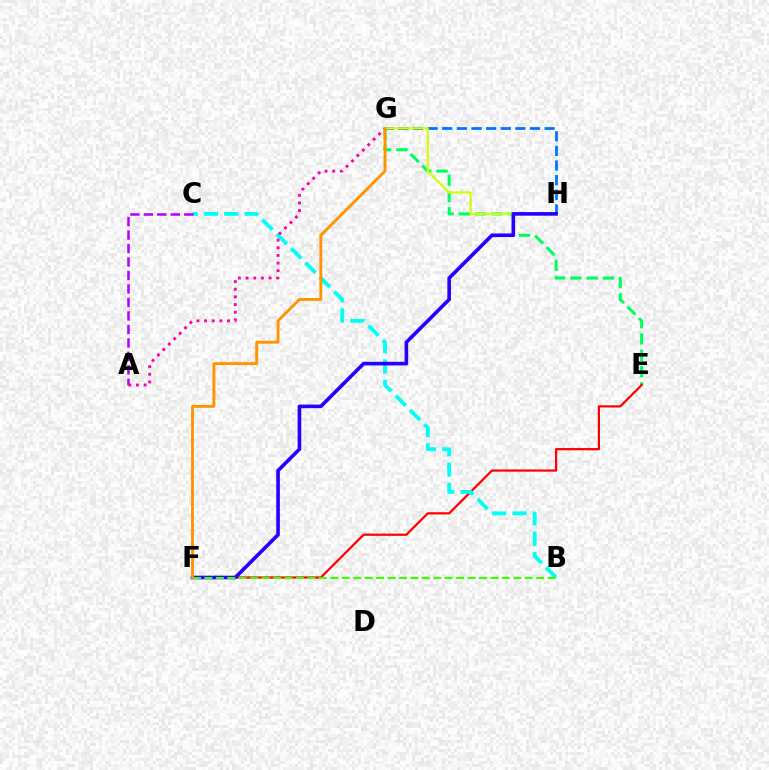{('E', 'G'): [{'color': '#00ff5c', 'line_style': 'dashed', 'thickness': 2.22}], ('G', 'H'): [{'color': '#0074ff', 'line_style': 'dashed', 'thickness': 1.99}, {'color': '#d1ff00', 'line_style': 'solid', 'thickness': 1.54}], ('E', 'F'): [{'color': '#ff0000', 'line_style': 'solid', 'thickness': 1.6}], ('B', 'C'): [{'color': '#00fff6', 'line_style': 'dashed', 'thickness': 2.76}], ('F', 'H'): [{'color': '#2500ff', 'line_style': 'solid', 'thickness': 2.6}], ('A', 'C'): [{'color': '#b900ff', 'line_style': 'dashed', 'thickness': 1.83}], ('B', 'F'): [{'color': '#3dff00', 'line_style': 'dashed', 'thickness': 1.55}], ('A', 'G'): [{'color': '#ff00ac', 'line_style': 'dotted', 'thickness': 2.08}], ('F', 'G'): [{'color': '#ff9400', 'line_style': 'solid', 'thickness': 2.07}]}